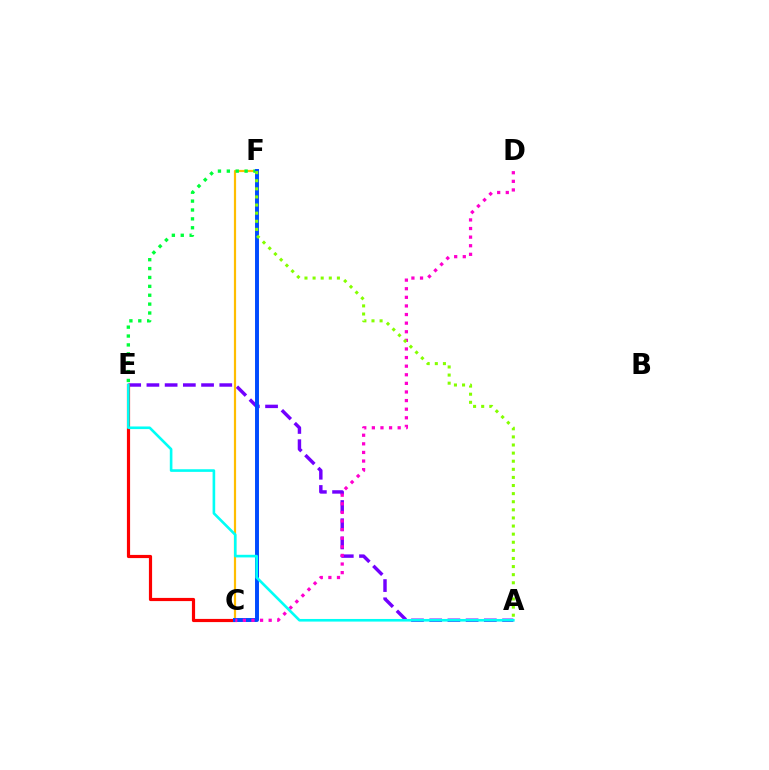{('A', 'E'): [{'color': '#7200ff', 'line_style': 'dashed', 'thickness': 2.47}, {'color': '#00fff6', 'line_style': 'solid', 'thickness': 1.89}], ('C', 'E'): [{'color': '#ff0000', 'line_style': 'solid', 'thickness': 2.29}], ('C', 'F'): [{'color': '#ffbd00', 'line_style': 'solid', 'thickness': 1.59}, {'color': '#004bff', 'line_style': 'solid', 'thickness': 2.84}], ('E', 'F'): [{'color': '#00ff39', 'line_style': 'dotted', 'thickness': 2.41}], ('C', 'D'): [{'color': '#ff00cf', 'line_style': 'dotted', 'thickness': 2.34}], ('A', 'F'): [{'color': '#84ff00', 'line_style': 'dotted', 'thickness': 2.2}]}